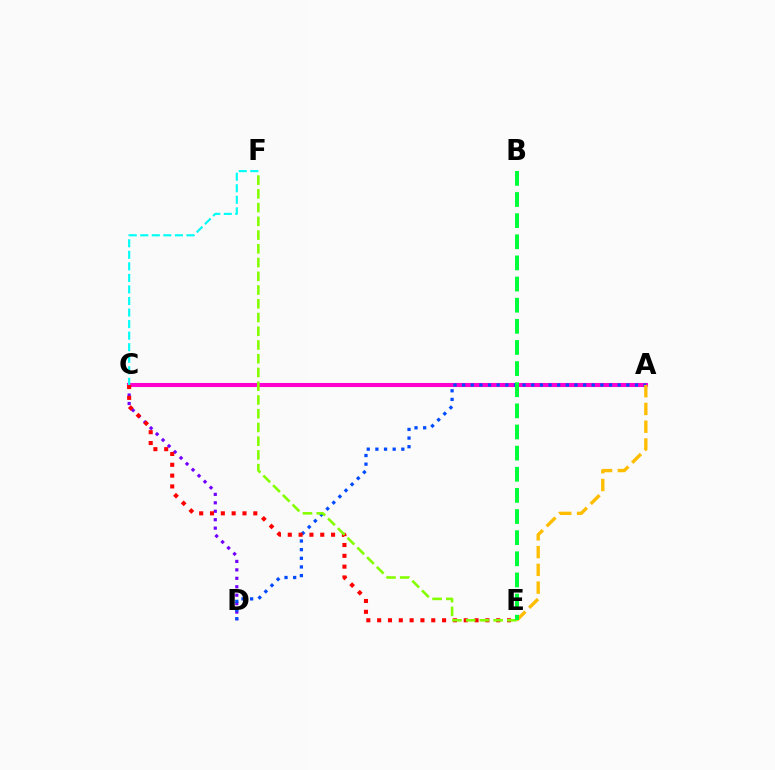{('C', 'D'): [{'color': '#7200ff', 'line_style': 'dotted', 'thickness': 2.29}], ('A', 'C'): [{'color': '#ff00cf', 'line_style': 'solid', 'thickness': 2.93}], ('A', 'D'): [{'color': '#004bff', 'line_style': 'dotted', 'thickness': 2.35}], ('C', 'F'): [{'color': '#00fff6', 'line_style': 'dashed', 'thickness': 1.57}], ('A', 'E'): [{'color': '#ffbd00', 'line_style': 'dashed', 'thickness': 2.41}], ('C', 'E'): [{'color': '#ff0000', 'line_style': 'dotted', 'thickness': 2.94}], ('E', 'F'): [{'color': '#84ff00', 'line_style': 'dashed', 'thickness': 1.87}], ('B', 'E'): [{'color': '#00ff39', 'line_style': 'dashed', 'thickness': 2.87}]}